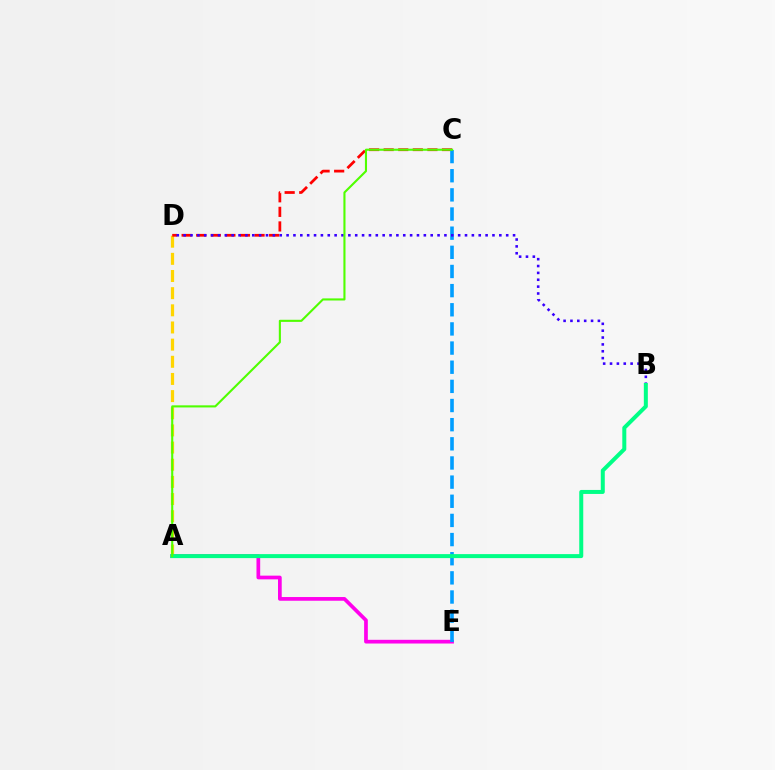{('A', 'D'): [{'color': '#ffd500', 'line_style': 'dashed', 'thickness': 2.33}], ('A', 'E'): [{'color': '#ff00ed', 'line_style': 'solid', 'thickness': 2.67}], ('C', 'D'): [{'color': '#ff0000', 'line_style': 'dashed', 'thickness': 1.98}], ('C', 'E'): [{'color': '#009eff', 'line_style': 'dashed', 'thickness': 2.6}], ('B', 'D'): [{'color': '#3700ff', 'line_style': 'dotted', 'thickness': 1.86}], ('A', 'B'): [{'color': '#00ff86', 'line_style': 'solid', 'thickness': 2.88}], ('A', 'C'): [{'color': '#4fff00', 'line_style': 'solid', 'thickness': 1.51}]}